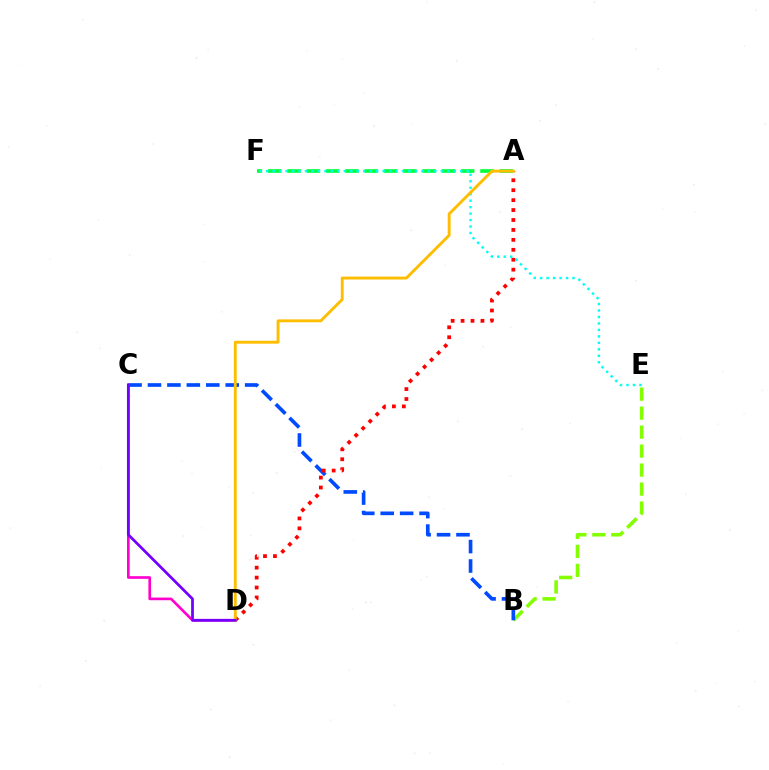{('B', 'E'): [{'color': '#84ff00', 'line_style': 'dashed', 'thickness': 2.58}], ('A', 'F'): [{'color': '#00ff39', 'line_style': 'dashed', 'thickness': 2.62}], ('B', 'C'): [{'color': '#004bff', 'line_style': 'dashed', 'thickness': 2.64}], ('E', 'F'): [{'color': '#00fff6', 'line_style': 'dotted', 'thickness': 1.76}], ('A', 'D'): [{'color': '#ff0000', 'line_style': 'dotted', 'thickness': 2.7}, {'color': '#ffbd00', 'line_style': 'solid', 'thickness': 2.08}], ('C', 'D'): [{'color': '#ff00cf', 'line_style': 'solid', 'thickness': 1.91}, {'color': '#7200ff', 'line_style': 'solid', 'thickness': 1.98}]}